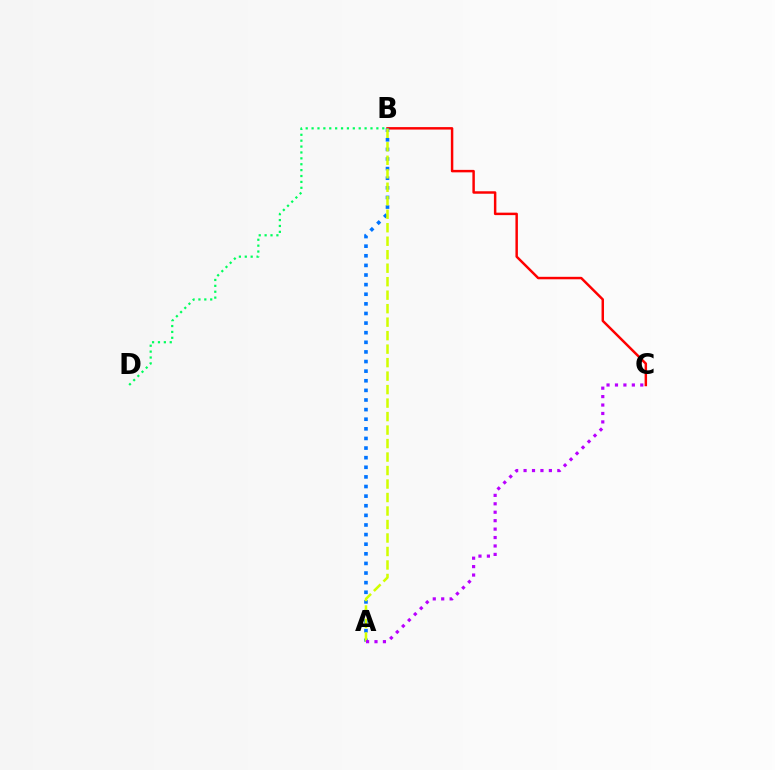{('B', 'D'): [{'color': '#00ff5c', 'line_style': 'dotted', 'thickness': 1.6}], ('B', 'C'): [{'color': '#ff0000', 'line_style': 'solid', 'thickness': 1.78}], ('A', 'B'): [{'color': '#0074ff', 'line_style': 'dotted', 'thickness': 2.61}, {'color': '#d1ff00', 'line_style': 'dashed', 'thickness': 1.83}], ('A', 'C'): [{'color': '#b900ff', 'line_style': 'dotted', 'thickness': 2.29}]}